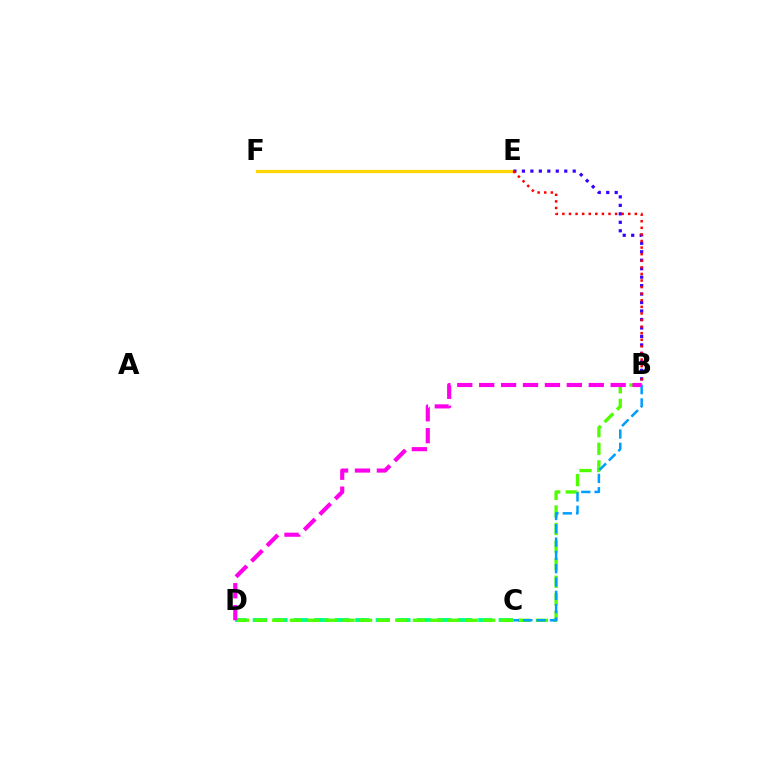{('E', 'F'): [{'color': '#ffd500', 'line_style': 'solid', 'thickness': 2.31}], ('C', 'D'): [{'color': '#00ff86', 'line_style': 'dashed', 'thickness': 2.78}], ('B', 'D'): [{'color': '#4fff00', 'line_style': 'dashed', 'thickness': 2.39}, {'color': '#ff00ed', 'line_style': 'dashed', 'thickness': 2.98}], ('B', 'E'): [{'color': '#3700ff', 'line_style': 'dotted', 'thickness': 2.3}, {'color': '#ff0000', 'line_style': 'dotted', 'thickness': 1.79}], ('B', 'C'): [{'color': '#009eff', 'line_style': 'dashed', 'thickness': 1.81}]}